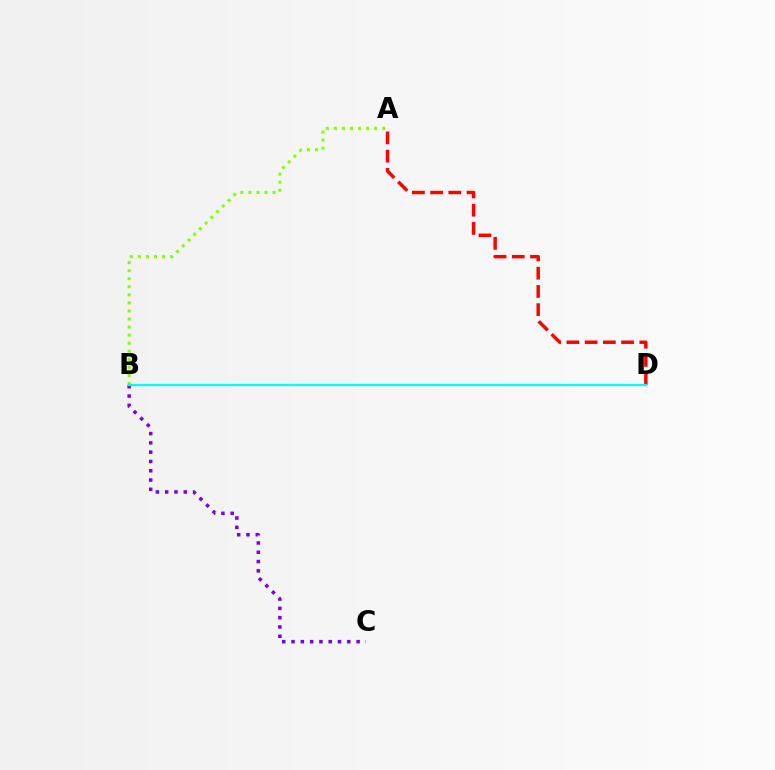{('B', 'C'): [{'color': '#7200ff', 'line_style': 'dotted', 'thickness': 2.53}], ('A', 'D'): [{'color': '#ff0000', 'line_style': 'dashed', 'thickness': 2.48}], ('A', 'B'): [{'color': '#84ff00', 'line_style': 'dotted', 'thickness': 2.19}], ('B', 'D'): [{'color': '#00fff6', 'line_style': 'solid', 'thickness': 1.62}]}